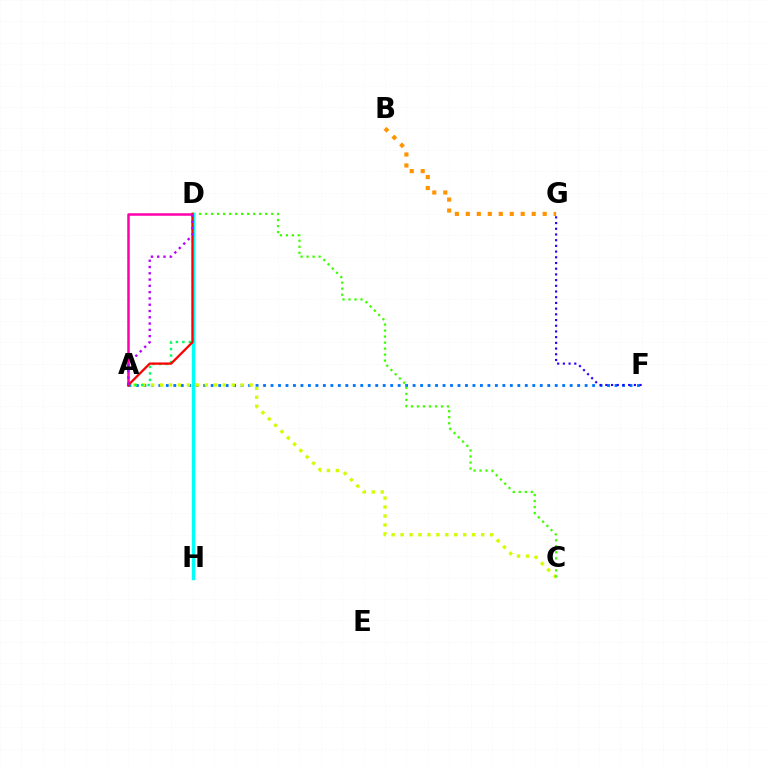{('A', 'F'): [{'color': '#0074ff', 'line_style': 'dotted', 'thickness': 2.03}], ('A', 'C'): [{'color': '#d1ff00', 'line_style': 'dotted', 'thickness': 2.43}], ('F', 'G'): [{'color': '#2500ff', 'line_style': 'dotted', 'thickness': 1.55}], ('C', 'D'): [{'color': '#3dff00', 'line_style': 'dotted', 'thickness': 1.63}], ('A', 'D'): [{'color': '#00ff5c', 'line_style': 'dotted', 'thickness': 1.76}, {'color': '#ff00ac', 'line_style': 'solid', 'thickness': 1.81}, {'color': '#ff0000', 'line_style': 'solid', 'thickness': 1.64}, {'color': '#b900ff', 'line_style': 'dotted', 'thickness': 1.71}], ('D', 'H'): [{'color': '#00fff6', 'line_style': 'solid', 'thickness': 2.46}], ('B', 'G'): [{'color': '#ff9400', 'line_style': 'dotted', 'thickness': 2.98}]}